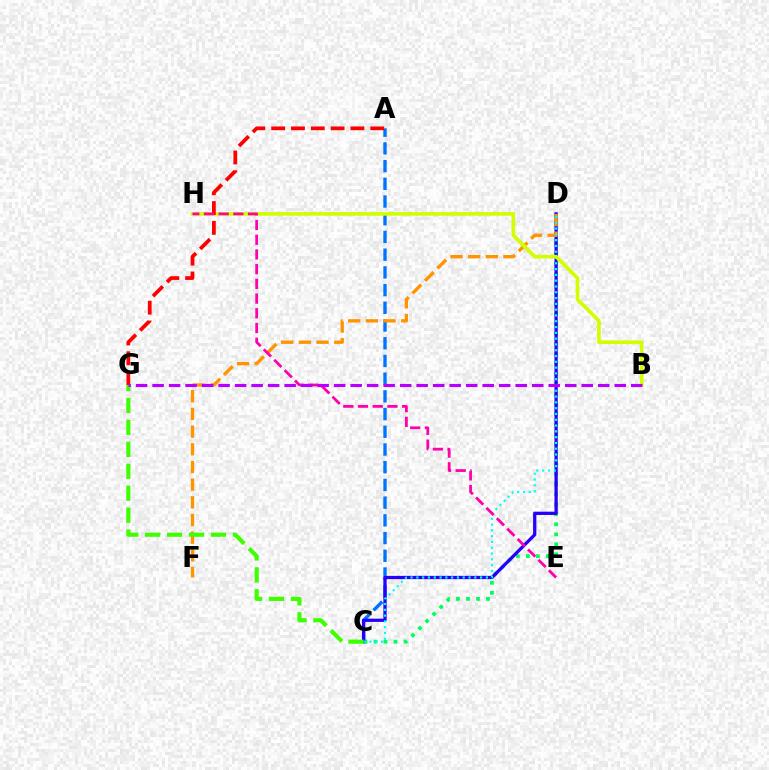{('A', 'C'): [{'color': '#0074ff', 'line_style': 'dashed', 'thickness': 2.41}], ('C', 'D'): [{'color': '#00ff5c', 'line_style': 'dotted', 'thickness': 2.72}, {'color': '#2500ff', 'line_style': 'solid', 'thickness': 2.36}, {'color': '#00fff6', 'line_style': 'dotted', 'thickness': 1.57}], ('D', 'F'): [{'color': '#ff9400', 'line_style': 'dashed', 'thickness': 2.4}], ('B', 'H'): [{'color': '#d1ff00', 'line_style': 'solid', 'thickness': 2.63}], ('A', 'G'): [{'color': '#ff0000', 'line_style': 'dashed', 'thickness': 2.69}], ('E', 'H'): [{'color': '#ff00ac', 'line_style': 'dashed', 'thickness': 2.0}], ('C', 'G'): [{'color': '#3dff00', 'line_style': 'dashed', 'thickness': 2.98}], ('B', 'G'): [{'color': '#b900ff', 'line_style': 'dashed', 'thickness': 2.24}]}